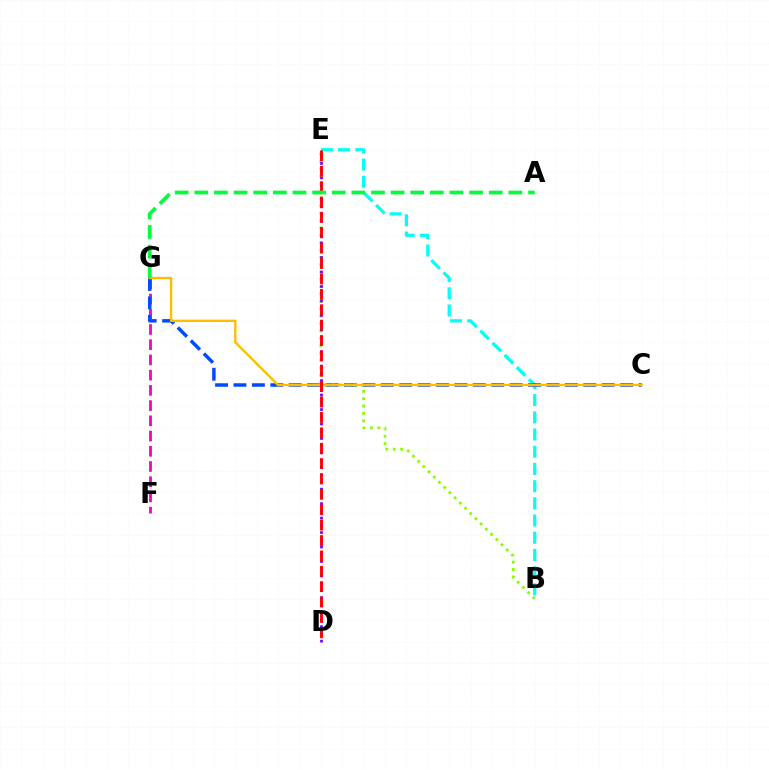{('F', 'G'): [{'color': '#ff00cf', 'line_style': 'dashed', 'thickness': 2.07}], ('B', 'E'): [{'color': '#00fff6', 'line_style': 'dashed', 'thickness': 2.34}, {'color': '#84ff00', 'line_style': 'dotted', 'thickness': 2.0}], ('C', 'G'): [{'color': '#004bff', 'line_style': 'dashed', 'thickness': 2.5}, {'color': '#ffbd00', 'line_style': 'solid', 'thickness': 1.7}], ('D', 'E'): [{'color': '#7200ff', 'line_style': 'dotted', 'thickness': 1.97}, {'color': '#ff0000', 'line_style': 'dashed', 'thickness': 2.09}], ('A', 'G'): [{'color': '#00ff39', 'line_style': 'dashed', 'thickness': 2.67}]}